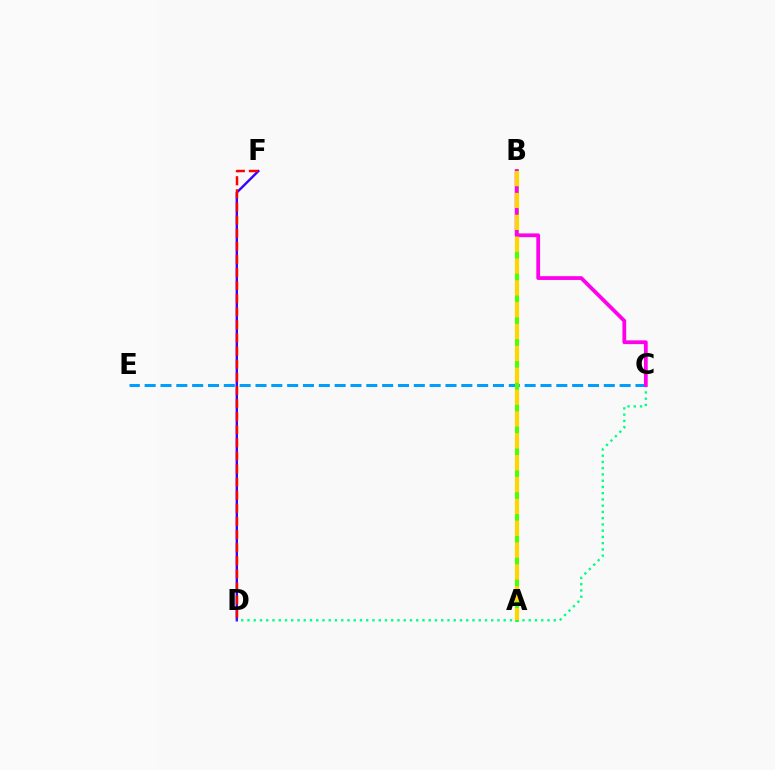{('C', 'E'): [{'color': '#009eff', 'line_style': 'dashed', 'thickness': 2.15}], ('D', 'F'): [{'color': '#3700ff', 'line_style': 'solid', 'thickness': 1.71}, {'color': '#ff0000', 'line_style': 'dashed', 'thickness': 1.78}], ('A', 'B'): [{'color': '#4fff00', 'line_style': 'solid', 'thickness': 2.93}, {'color': '#ffd500', 'line_style': 'dashed', 'thickness': 2.97}], ('C', 'D'): [{'color': '#00ff86', 'line_style': 'dotted', 'thickness': 1.7}], ('B', 'C'): [{'color': '#ff00ed', 'line_style': 'solid', 'thickness': 2.72}]}